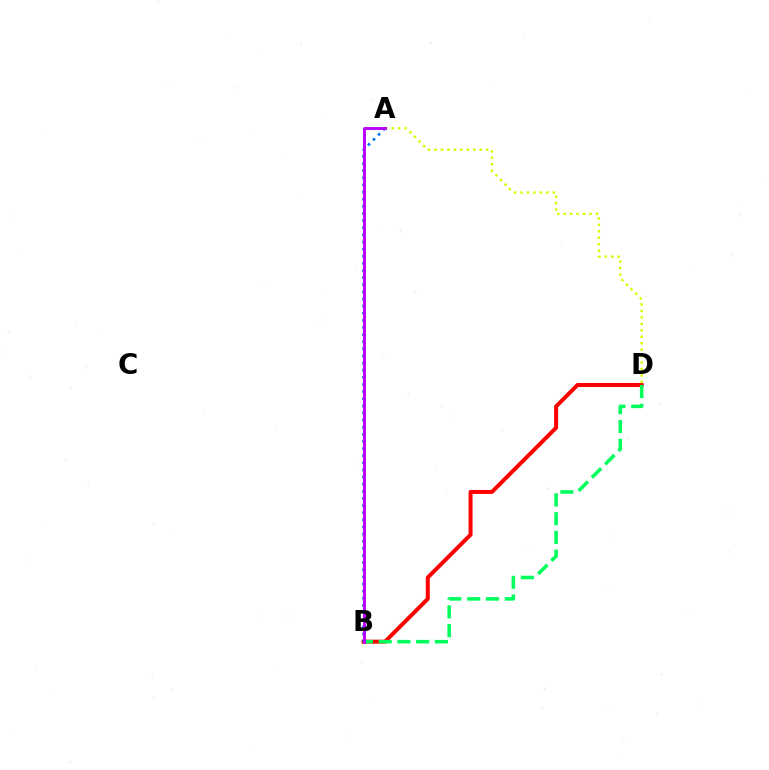{('B', 'D'): [{'color': '#ff0000', 'line_style': 'solid', 'thickness': 2.87}, {'color': '#00ff5c', 'line_style': 'dashed', 'thickness': 2.55}], ('A', 'D'): [{'color': '#d1ff00', 'line_style': 'dotted', 'thickness': 1.75}], ('A', 'B'): [{'color': '#0074ff', 'line_style': 'dotted', 'thickness': 1.94}, {'color': '#b900ff', 'line_style': 'solid', 'thickness': 2.09}]}